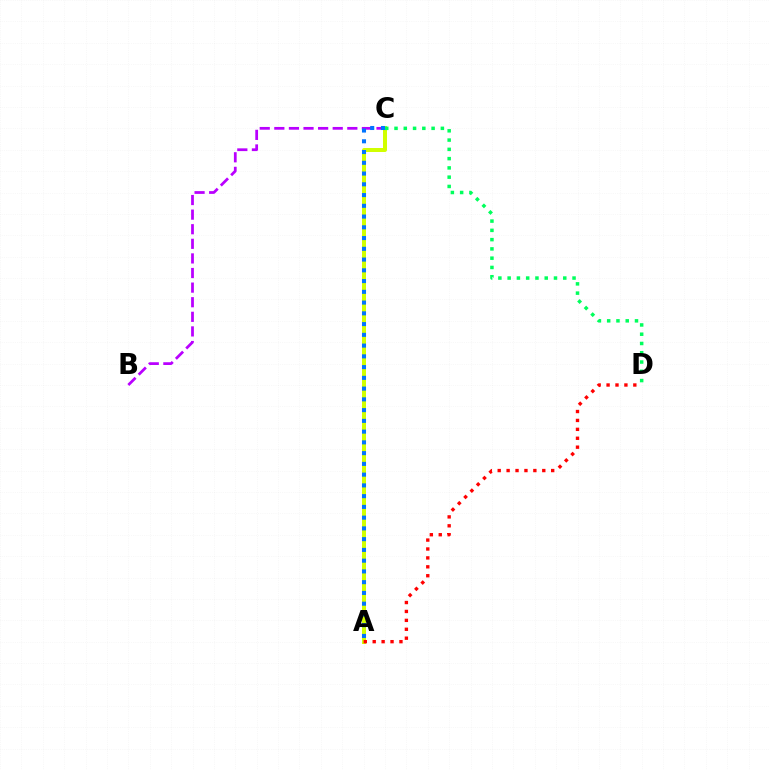{('A', 'C'): [{'color': '#d1ff00', 'line_style': 'solid', 'thickness': 2.87}, {'color': '#0074ff', 'line_style': 'dotted', 'thickness': 2.92}], ('B', 'C'): [{'color': '#b900ff', 'line_style': 'dashed', 'thickness': 1.98}], ('C', 'D'): [{'color': '#00ff5c', 'line_style': 'dotted', 'thickness': 2.52}], ('A', 'D'): [{'color': '#ff0000', 'line_style': 'dotted', 'thickness': 2.42}]}